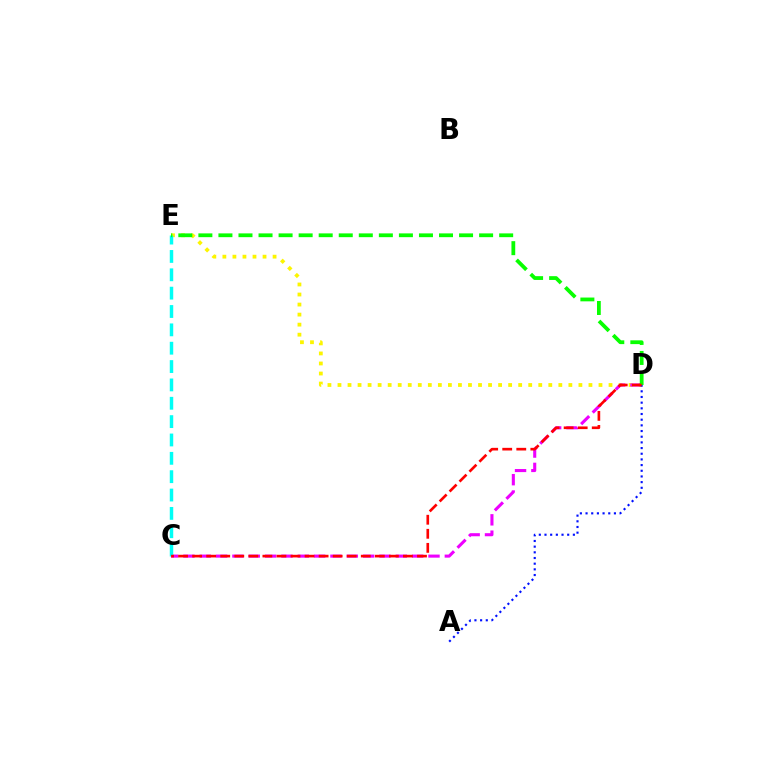{('D', 'E'): [{'color': '#fcf500', 'line_style': 'dotted', 'thickness': 2.73}, {'color': '#08ff00', 'line_style': 'dashed', 'thickness': 2.72}], ('C', 'D'): [{'color': '#ee00ff', 'line_style': 'dashed', 'thickness': 2.22}, {'color': '#ff0000', 'line_style': 'dashed', 'thickness': 1.91}], ('C', 'E'): [{'color': '#00fff6', 'line_style': 'dashed', 'thickness': 2.49}], ('A', 'D'): [{'color': '#0010ff', 'line_style': 'dotted', 'thickness': 1.54}]}